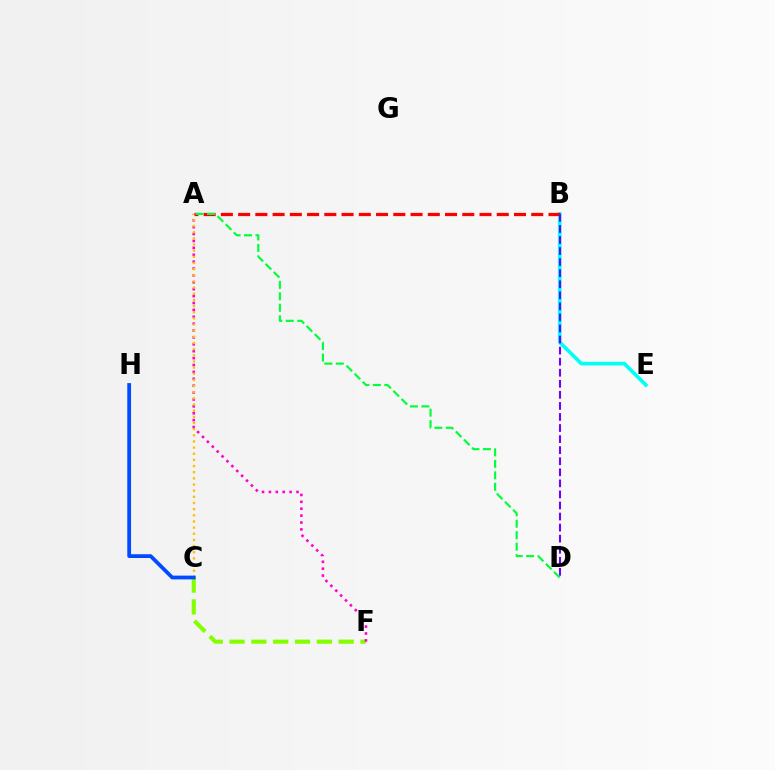{('C', 'F'): [{'color': '#84ff00', 'line_style': 'dashed', 'thickness': 2.96}], ('A', 'F'): [{'color': '#ff00cf', 'line_style': 'dotted', 'thickness': 1.87}], ('A', 'C'): [{'color': '#ffbd00', 'line_style': 'dotted', 'thickness': 1.67}], ('B', 'E'): [{'color': '#00fff6', 'line_style': 'solid', 'thickness': 2.63}], ('A', 'B'): [{'color': '#ff0000', 'line_style': 'dashed', 'thickness': 2.34}], ('B', 'D'): [{'color': '#7200ff', 'line_style': 'dashed', 'thickness': 1.5}], ('C', 'H'): [{'color': '#004bff', 'line_style': 'solid', 'thickness': 2.72}], ('A', 'D'): [{'color': '#00ff39', 'line_style': 'dashed', 'thickness': 1.56}]}